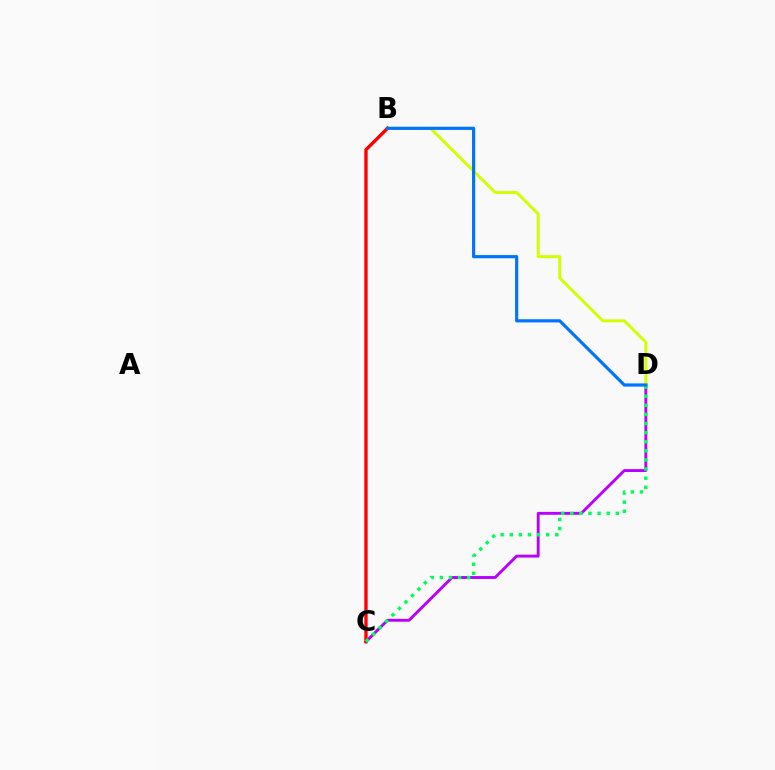{('C', 'D'): [{'color': '#b900ff', 'line_style': 'solid', 'thickness': 2.09}, {'color': '#00ff5c', 'line_style': 'dotted', 'thickness': 2.47}], ('B', 'D'): [{'color': '#d1ff00', 'line_style': 'solid', 'thickness': 2.11}, {'color': '#0074ff', 'line_style': 'solid', 'thickness': 2.29}], ('B', 'C'): [{'color': '#ff0000', 'line_style': 'solid', 'thickness': 2.42}]}